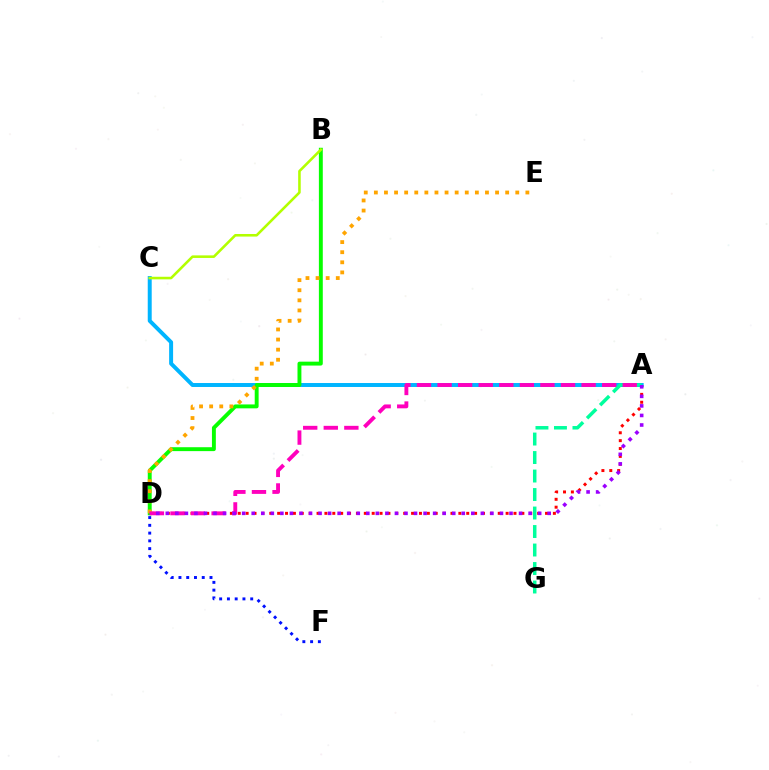{('A', 'C'): [{'color': '#00b5ff', 'line_style': 'solid', 'thickness': 2.85}], ('D', 'F'): [{'color': '#0010ff', 'line_style': 'dotted', 'thickness': 2.11}], ('A', 'D'): [{'color': '#ff0000', 'line_style': 'dotted', 'thickness': 2.14}, {'color': '#ff00bd', 'line_style': 'dashed', 'thickness': 2.8}, {'color': '#9b00ff', 'line_style': 'dotted', 'thickness': 2.59}], ('B', 'D'): [{'color': '#08ff00', 'line_style': 'solid', 'thickness': 2.81}], ('A', 'G'): [{'color': '#00ff9d', 'line_style': 'dashed', 'thickness': 2.51}], ('D', 'E'): [{'color': '#ffa500', 'line_style': 'dotted', 'thickness': 2.74}], ('B', 'C'): [{'color': '#b3ff00', 'line_style': 'solid', 'thickness': 1.86}]}